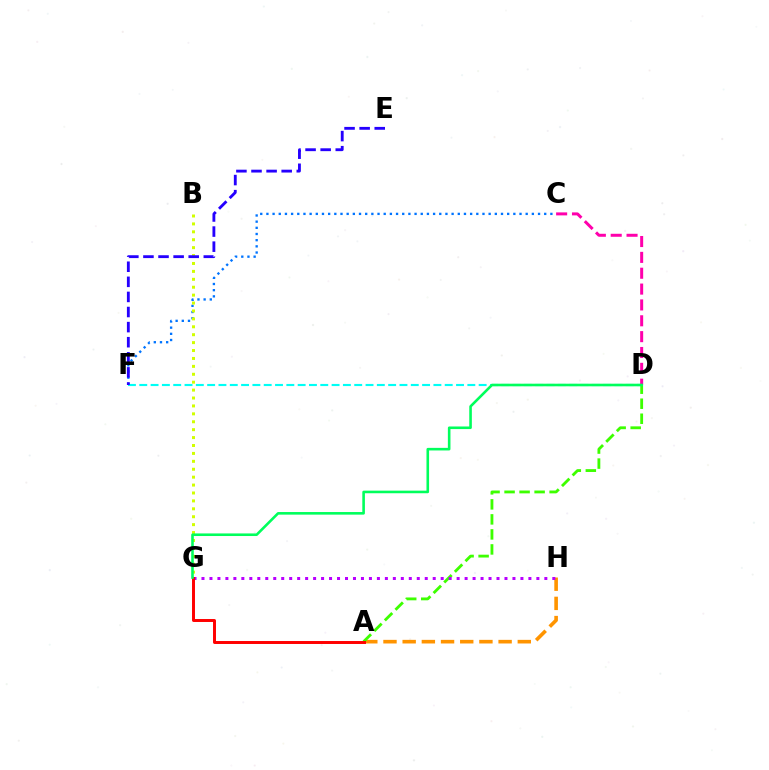{('A', 'H'): [{'color': '#ff9400', 'line_style': 'dashed', 'thickness': 2.61}], ('C', 'F'): [{'color': '#0074ff', 'line_style': 'dotted', 'thickness': 1.68}], ('A', 'D'): [{'color': '#3dff00', 'line_style': 'dashed', 'thickness': 2.04}], ('B', 'G'): [{'color': '#d1ff00', 'line_style': 'dotted', 'thickness': 2.15}], ('G', 'H'): [{'color': '#b900ff', 'line_style': 'dotted', 'thickness': 2.17}], ('D', 'F'): [{'color': '#00fff6', 'line_style': 'dashed', 'thickness': 1.54}], ('C', 'D'): [{'color': '#ff00ac', 'line_style': 'dashed', 'thickness': 2.15}], ('E', 'F'): [{'color': '#2500ff', 'line_style': 'dashed', 'thickness': 2.05}], ('A', 'G'): [{'color': '#ff0000', 'line_style': 'solid', 'thickness': 2.13}], ('D', 'G'): [{'color': '#00ff5c', 'line_style': 'solid', 'thickness': 1.87}]}